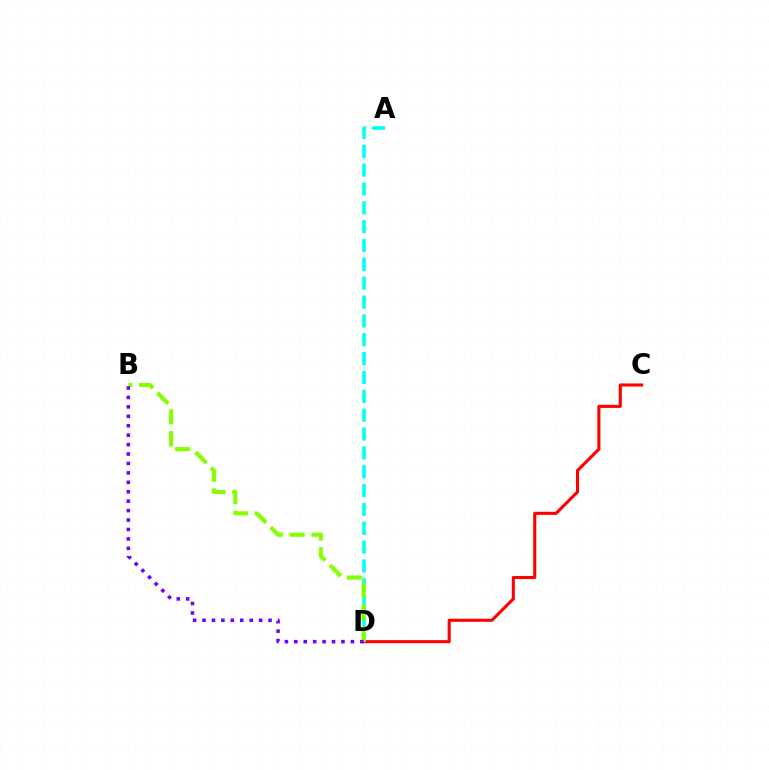{('C', 'D'): [{'color': '#ff0000', 'line_style': 'solid', 'thickness': 2.22}], ('A', 'D'): [{'color': '#00fff6', 'line_style': 'dashed', 'thickness': 2.56}], ('B', 'D'): [{'color': '#84ff00', 'line_style': 'dashed', 'thickness': 2.97}, {'color': '#7200ff', 'line_style': 'dotted', 'thickness': 2.56}]}